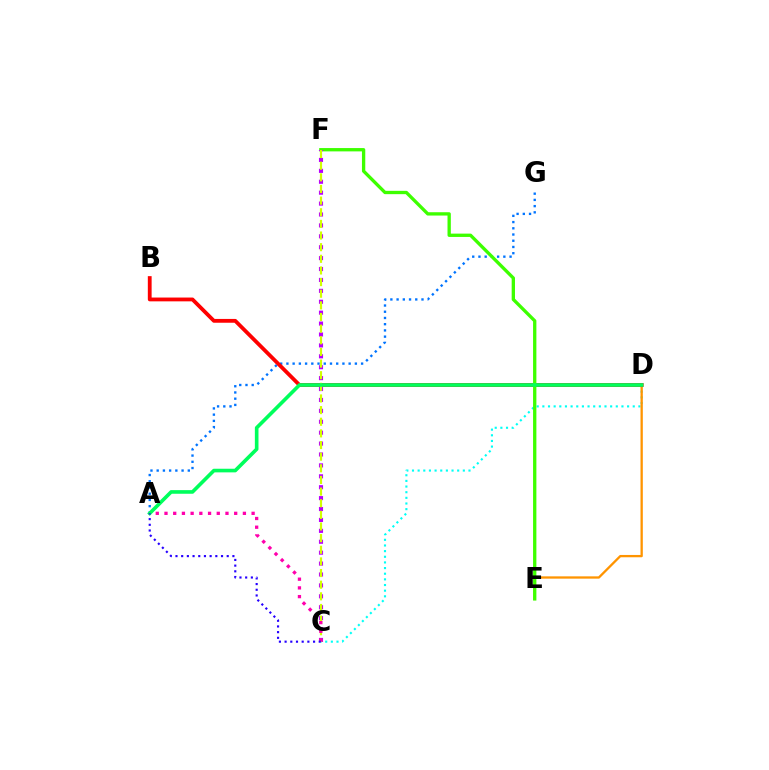{('C', 'D'): [{'color': '#00fff6', 'line_style': 'dotted', 'thickness': 1.53}], ('D', 'E'): [{'color': '#ff9400', 'line_style': 'solid', 'thickness': 1.66}], ('A', 'G'): [{'color': '#0074ff', 'line_style': 'dotted', 'thickness': 1.69}], ('B', 'D'): [{'color': '#ff0000', 'line_style': 'solid', 'thickness': 2.74}], ('E', 'F'): [{'color': '#3dff00', 'line_style': 'solid', 'thickness': 2.39}], ('C', 'F'): [{'color': '#b900ff', 'line_style': 'dotted', 'thickness': 2.96}, {'color': '#d1ff00', 'line_style': 'dashed', 'thickness': 1.58}], ('A', 'C'): [{'color': '#ff00ac', 'line_style': 'dotted', 'thickness': 2.37}, {'color': '#2500ff', 'line_style': 'dotted', 'thickness': 1.55}], ('A', 'D'): [{'color': '#00ff5c', 'line_style': 'solid', 'thickness': 2.61}]}